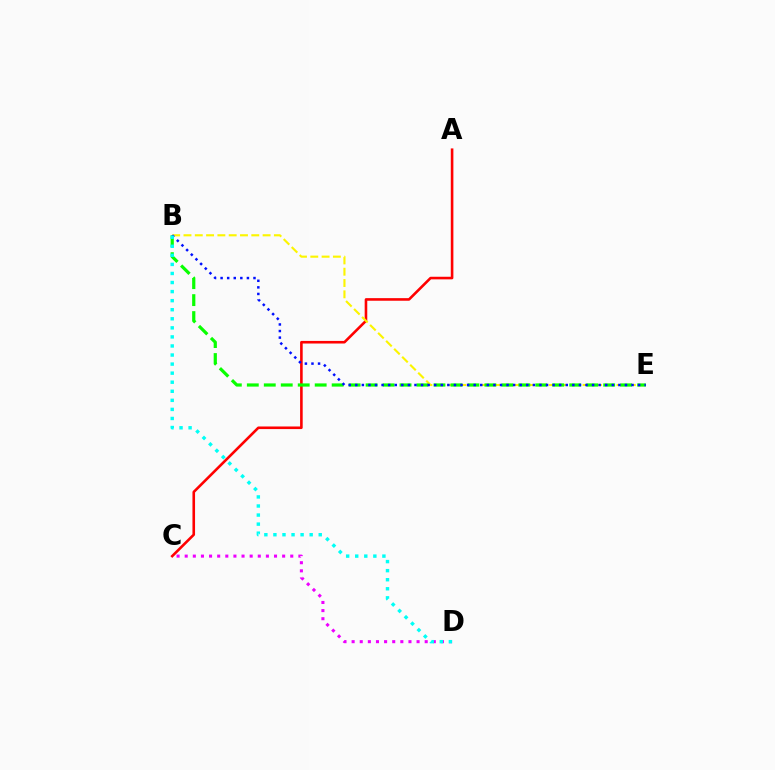{('C', 'D'): [{'color': '#ee00ff', 'line_style': 'dotted', 'thickness': 2.21}], ('A', 'C'): [{'color': '#ff0000', 'line_style': 'solid', 'thickness': 1.87}], ('B', 'E'): [{'color': '#fcf500', 'line_style': 'dashed', 'thickness': 1.54}, {'color': '#08ff00', 'line_style': 'dashed', 'thickness': 2.31}, {'color': '#0010ff', 'line_style': 'dotted', 'thickness': 1.79}], ('B', 'D'): [{'color': '#00fff6', 'line_style': 'dotted', 'thickness': 2.46}]}